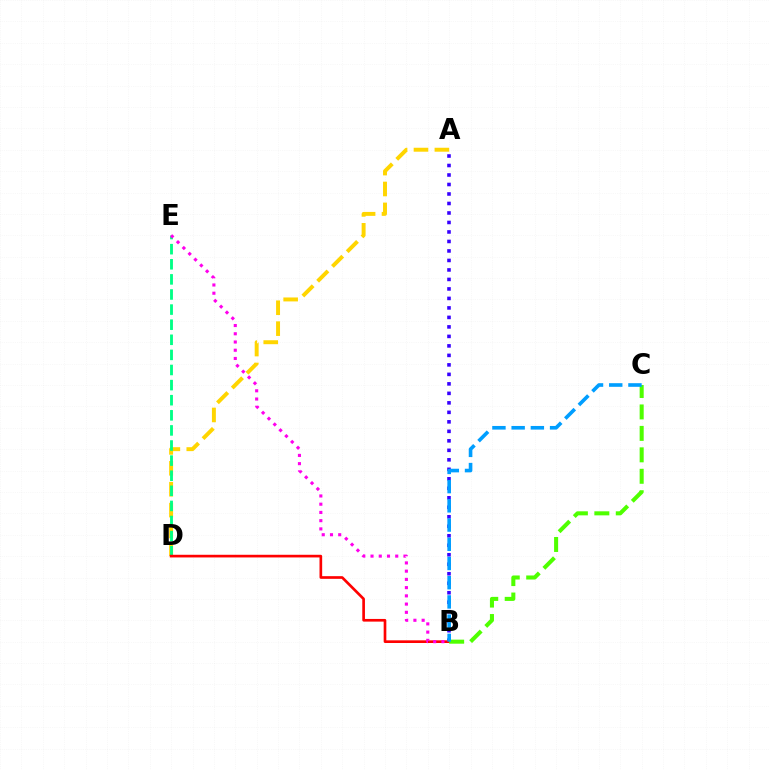{('A', 'D'): [{'color': '#ffd500', 'line_style': 'dashed', 'thickness': 2.84}], ('D', 'E'): [{'color': '#00ff86', 'line_style': 'dashed', 'thickness': 2.05}], ('A', 'B'): [{'color': '#3700ff', 'line_style': 'dotted', 'thickness': 2.58}], ('B', 'D'): [{'color': '#ff0000', 'line_style': 'solid', 'thickness': 1.92}], ('B', 'C'): [{'color': '#4fff00', 'line_style': 'dashed', 'thickness': 2.91}, {'color': '#009eff', 'line_style': 'dashed', 'thickness': 2.61}], ('B', 'E'): [{'color': '#ff00ed', 'line_style': 'dotted', 'thickness': 2.24}]}